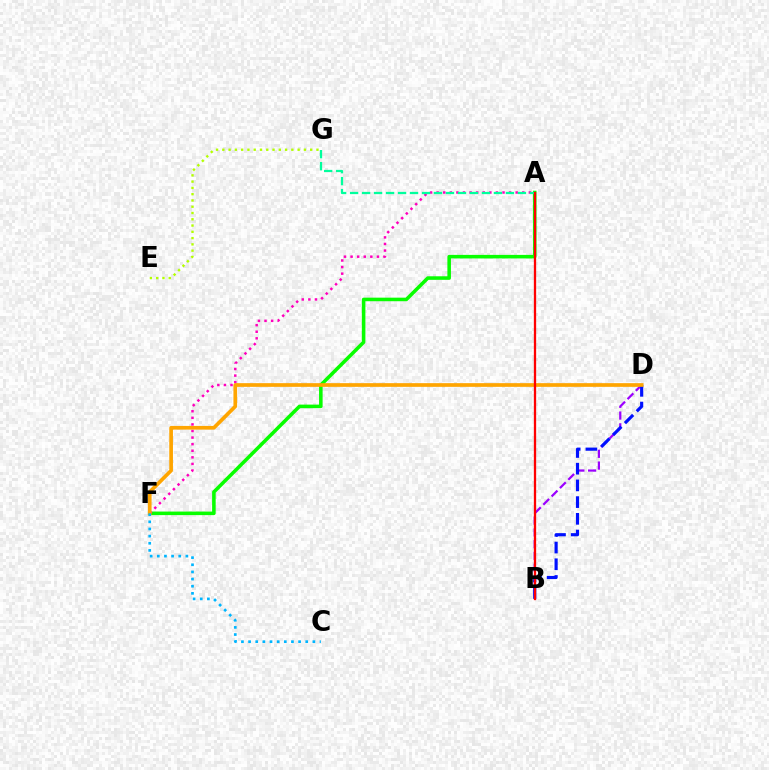{('B', 'D'): [{'color': '#9b00ff', 'line_style': 'dashed', 'thickness': 1.6}, {'color': '#0010ff', 'line_style': 'dashed', 'thickness': 2.27}], ('A', 'F'): [{'color': '#08ff00', 'line_style': 'solid', 'thickness': 2.56}, {'color': '#ff00bd', 'line_style': 'dotted', 'thickness': 1.79}], ('E', 'G'): [{'color': '#b3ff00', 'line_style': 'dotted', 'thickness': 1.7}], ('D', 'F'): [{'color': '#ffa500', 'line_style': 'solid', 'thickness': 2.65}], ('A', 'G'): [{'color': '#00ff9d', 'line_style': 'dashed', 'thickness': 1.63}], ('A', 'B'): [{'color': '#ff0000', 'line_style': 'solid', 'thickness': 1.65}], ('C', 'F'): [{'color': '#00b5ff', 'line_style': 'dotted', 'thickness': 1.94}]}